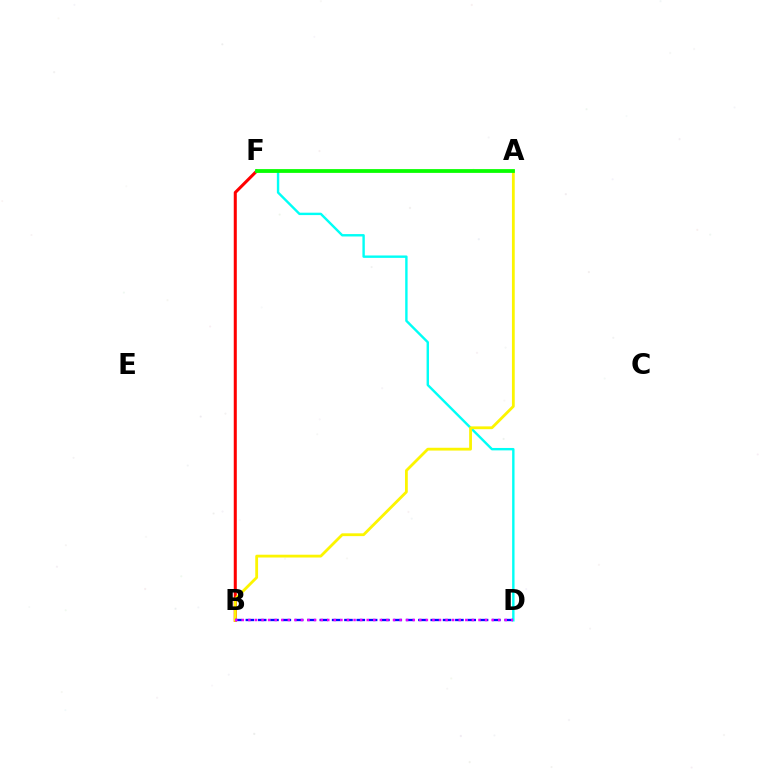{('B', 'F'): [{'color': '#ff0000', 'line_style': 'solid', 'thickness': 2.19}], ('D', 'F'): [{'color': '#00fff6', 'line_style': 'solid', 'thickness': 1.73}], ('A', 'B'): [{'color': '#fcf500', 'line_style': 'solid', 'thickness': 2.01}], ('B', 'D'): [{'color': '#0010ff', 'line_style': 'dashed', 'thickness': 1.67}, {'color': '#ee00ff', 'line_style': 'dotted', 'thickness': 1.79}], ('A', 'F'): [{'color': '#08ff00', 'line_style': 'solid', 'thickness': 2.71}]}